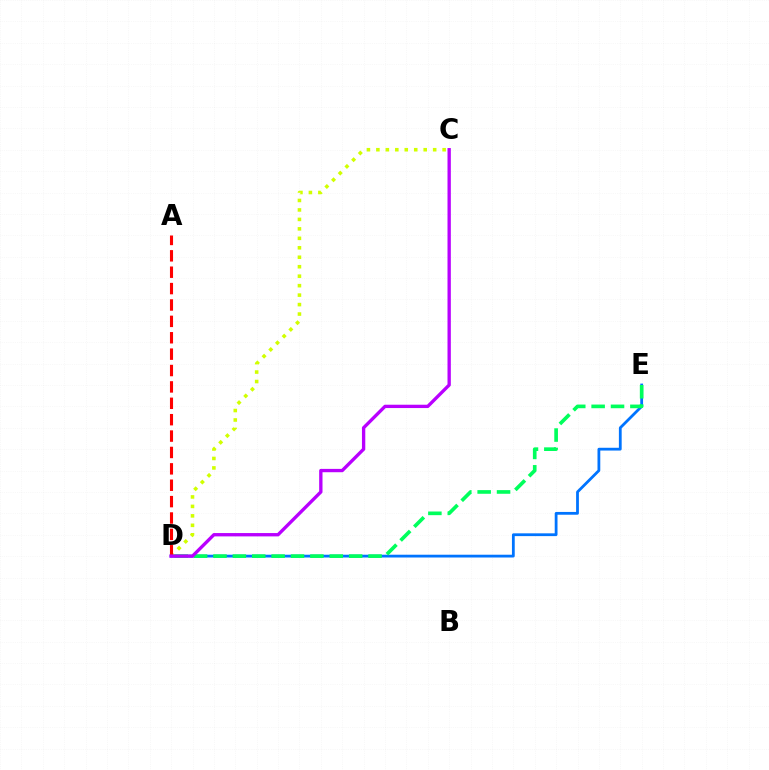{('C', 'D'): [{'color': '#d1ff00', 'line_style': 'dotted', 'thickness': 2.57}, {'color': '#b900ff', 'line_style': 'solid', 'thickness': 2.4}], ('D', 'E'): [{'color': '#0074ff', 'line_style': 'solid', 'thickness': 2.01}, {'color': '#00ff5c', 'line_style': 'dashed', 'thickness': 2.63}], ('A', 'D'): [{'color': '#ff0000', 'line_style': 'dashed', 'thickness': 2.23}]}